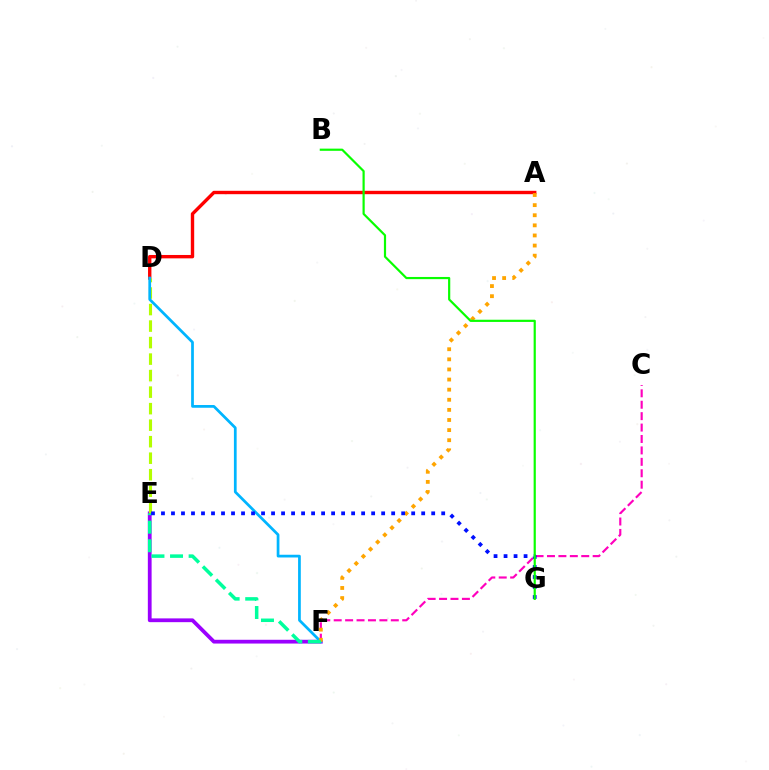{('A', 'D'): [{'color': '#ff0000', 'line_style': 'solid', 'thickness': 2.44}], ('E', 'F'): [{'color': '#9b00ff', 'line_style': 'solid', 'thickness': 2.72}, {'color': '#00ff9d', 'line_style': 'dashed', 'thickness': 2.52}], ('C', 'F'): [{'color': '#ff00bd', 'line_style': 'dashed', 'thickness': 1.55}], ('D', 'E'): [{'color': '#b3ff00', 'line_style': 'dashed', 'thickness': 2.24}], ('D', 'F'): [{'color': '#00b5ff', 'line_style': 'solid', 'thickness': 1.97}], ('A', 'F'): [{'color': '#ffa500', 'line_style': 'dotted', 'thickness': 2.75}], ('E', 'G'): [{'color': '#0010ff', 'line_style': 'dotted', 'thickness': 2.72}], ('B', 'G'): [{'color': '#08ff00', 'line_style': 'solid', 'thickness': 1.58}]}